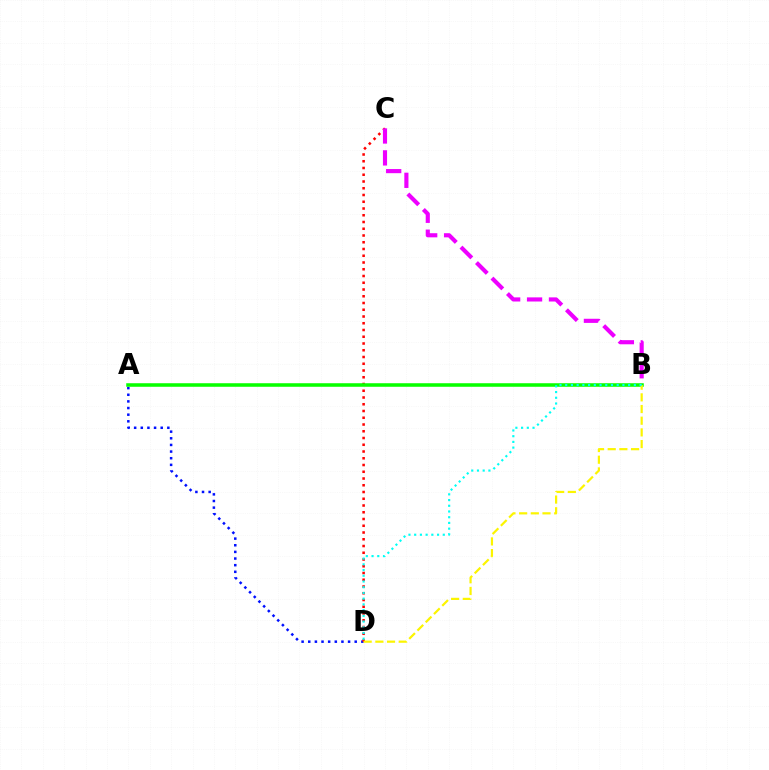{('A', 'D'): [{'color': '#0010ff', 'line_style': 'dotted', 'thickness': 1.8}], ('C', 'D'): [{'color': '#ff0000', 'line_style': 'dotted', 'thickness': 1.83}], ('B', 'C'): [{'color': '#ee00ff', 'line_style': 'dashed', 'thickness': 2.98}], ('A', 'B'): [{'color': '#08ff00', 'line_style': 'solid', 'thickness': 2.55}], ('B', 'D'): [{'color': '#fcf500', 'line_style': 'dashed', 'thickness': 1.59}, {'color': '#00fff6', 'line_style': 'dotted', 'thickness': 1.55}]}